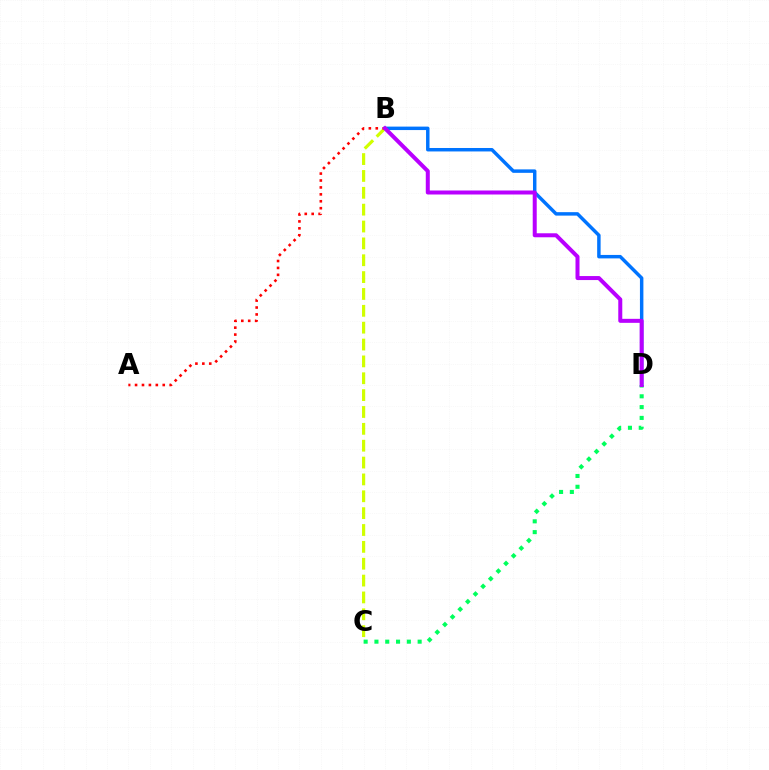{('C', 'D'): [{'color': '#00ff5c', 'line_style': 'dotted', 'thickness': 2.93}], ('B', 'D'): [{'color': '#0074ff', 'line_style': 'solid', 'thickness': 2.49}, {'color': '#b900ff', 'line_style': 'solid', 'thickness': 2.88}], ('B', 'C'): [{'color': '#d1ff00', 'line_style': 'dashed', 'thickness': 2.29}], ('A', 'B'): [{'color': '#ff0000', 'line_style': 'dotted', 'thickness': 1.88}]}